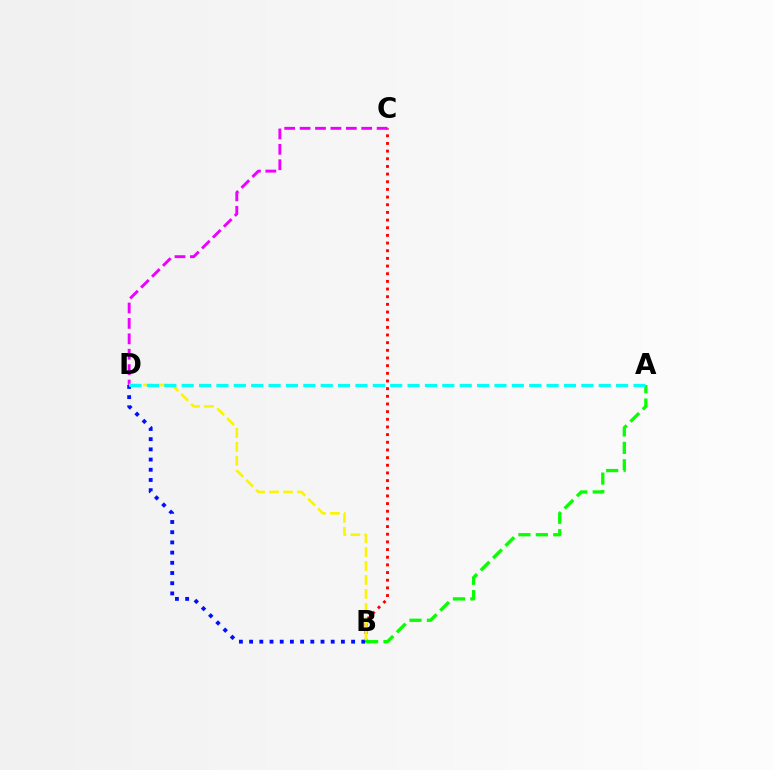{('B', 'C'): [{'color': '#ff0000', 'line_style': 'dotted', 'thickness': 2.08}], ('B', 'D'): [{'color': '#0010ff', 'line_style': 'dotted', 'thickness': 2.77}, {'color': '#fcf500', 'line_style': 'dashed', 'thickness': 1.89}], ('C', 'D'): [{'color': '#ee00ff', 'line_style': 'dashed', 'thickness': 2.09}], ('A', 'B'): [{'color': '#08ff00', 'line_style': 'dashed', 'thickness': 2.37}], ('A', 'D'): [{'color': '#00fff6', 'line_style': 'dashed', 'thickness': 2.36}]}